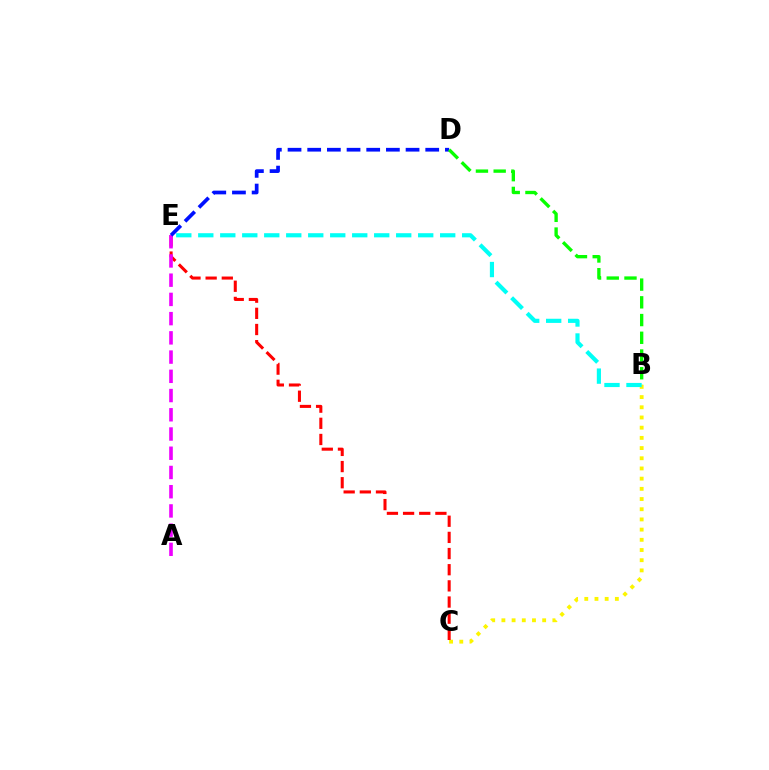{('B', 'C'): [{'color': '#fcf500', 'line_style': 'dotted', 'thickness': 2.77}], ('C', 'E'): [{'color': '#ff0000', 'line_style': 'dashed', 'thickness': 2.2}], ('A', 'E'): [{'color': '#ee00ff', 'line_style': 'dashed', 'thickness': 2.61}], ('D', 'E'): [{'color': '#0010ff', 'line_style': 'dashed', 'thickness': 2.67}], ('B', 'D'): [{'color': '#08ff00', 'line_style': 'dashed', 'thickness': 2.41}], ('B', 'E'): [{'color': '#00fff6', 'line_style': 'dashed', 'thickness': 2.99}]}